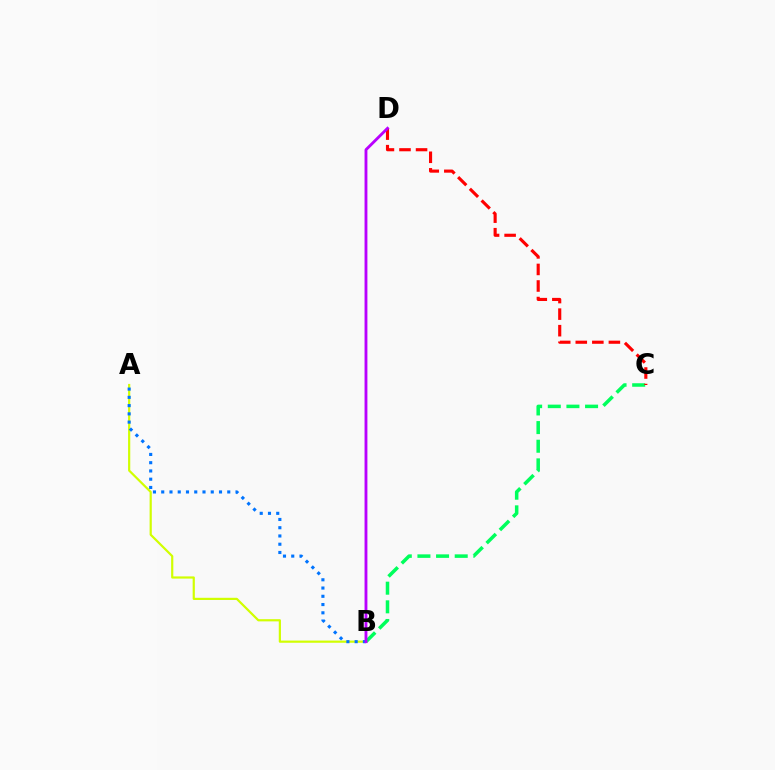{('B', 'C'): [{'color': '#00ff5c', 'line_style': 'dashed', 'thickness': 2.53}], ('A', 'B'): [{'color': '#d1ff00', 'line_style': 'solid', 'thickness': 1.58}, {'color': '#0074ff', 'line_style': 'dotted', 'thickness': 2.24}], ('C', 'D'): [{'color': '#ff0000', 'line_style': 'dashed', 'thickness': 2.25}], ('B', 'D'): [{'color': '#b900ff', 'line_style': 'solid', 'thickness': 2.05}]}